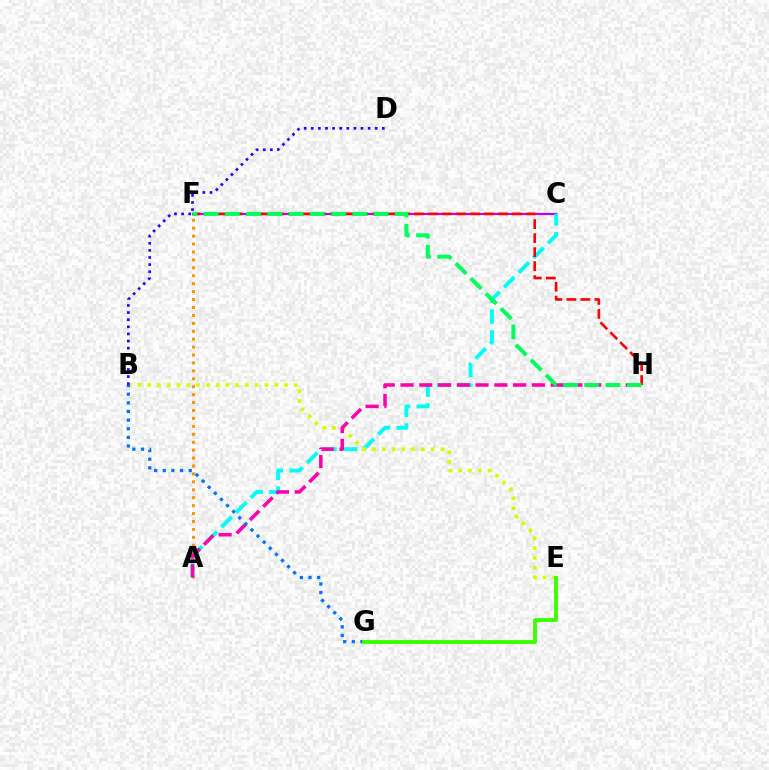{('C', 'F'): [{'color': '#b900ff', 'line_style': 'solid', 'thickness': 1.57}], ('A', 'F'): [{'color': '#ff9400', 'line_style': 'dotted', 'thickness': 2.15}], ('A', 'C'): [{'color': '#00fff6', 'line_style': 'dashed', 'thickness': 2.82}], ('B', 'E'): [{'color': '#d1ff00', 'line_style': 'dotted', 'thickness': 2.66}], ('A', 'H'): [{'color': '#ff00ac', 'line_style': 'dashed', 'thickness': 2.55}], ('B', 'G'): [{'color': '#0074ff', 'line_style': 'dotted', 'thickness': 2.35}], ('B', 'D'): [{'color': '#2500ff', 'line_style': 'dotted', 'thickness': 1.93}], ('E', 'G'): [{'color': '#3dff00', 'line_style': 'solid', 'thickness': 2.8}], ('F', 'H'): [{'color': '#ff0000', 'line_style': 'dashed', 'thickness': 1.9}, {'color': '#00ff5c', 'line_style': 'dashed', 'thickness': 2.89}]}